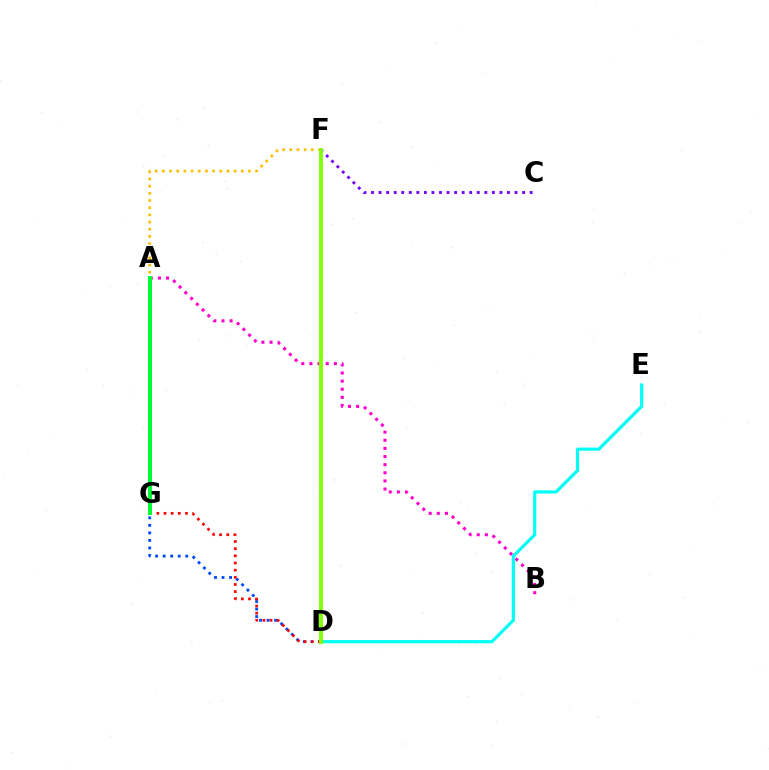{('A', 'B'): [{'color': '#ff00cf', 'line_style': 'dotted', 'thickness': 2.21}], ('A', 'D'): [{'color': '#004bff', 'line_style': 'dotted', 'thickness': 2.05}], ('C', 'F'): [{'color': '#7200ff', 'line_style': 'dotted', 'thickness': 2.05}], ('D', 'E'): [{'color': '#00fff6', 'line_style': 'solid', 'thickness': 2.27}], ('F', 'G'): [{'color': '#ffbd00', 'line_style': 'dotted', 'thickness': 1.95}], ('D', 'G'): [{'color': '#ff0000', 'line_style': 'dotted', 'thickness': 1.95}], ('A', 'G'): [{'color': '#00ff39', 'line_style': 'solid', 'thickness': 2.91}], ('D', 'F'): [{'color': '#84ff00', 'line_style': 'solid', 'thickness': 2.84}]}